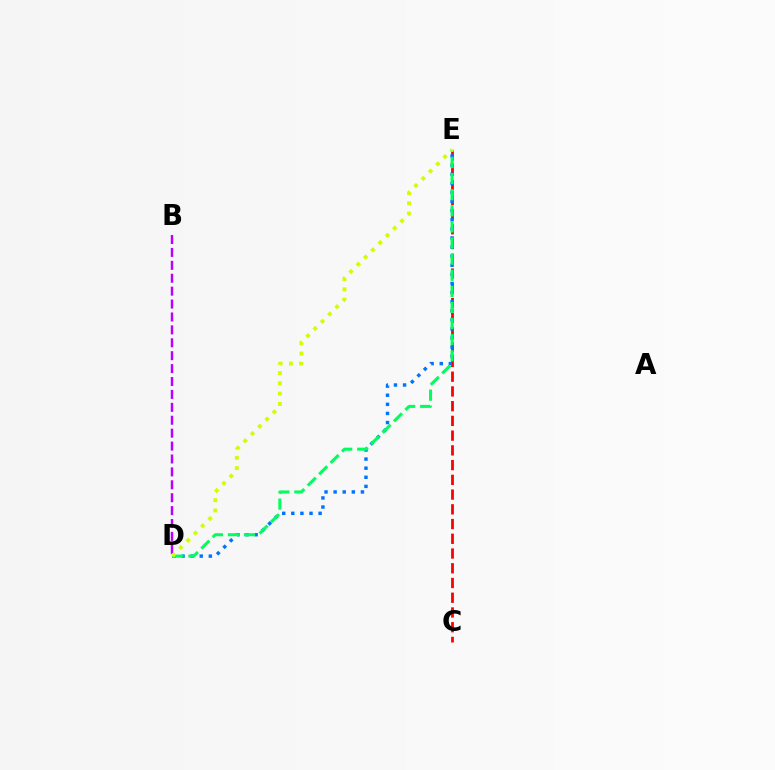{('C', 'E'): [{'color': '#ff0000', 'line_style': 'dashed', 'thickness': 2.0}], ('D', 'E'): [{'color': '#0074ff', 'line_style': 'dotted', 'thickness': 2.47}, {'color': '#00ff5c', 'line_style': 'dashed', 'thickness': 2.19}, {'color': '#d1ff00', 'line_style': 'dotted', 'thickness': 2.79}], ('B', 'D'): [{'color': '#b900ff', 'line_style': 'dashed', 'thickness': 1.75}]}